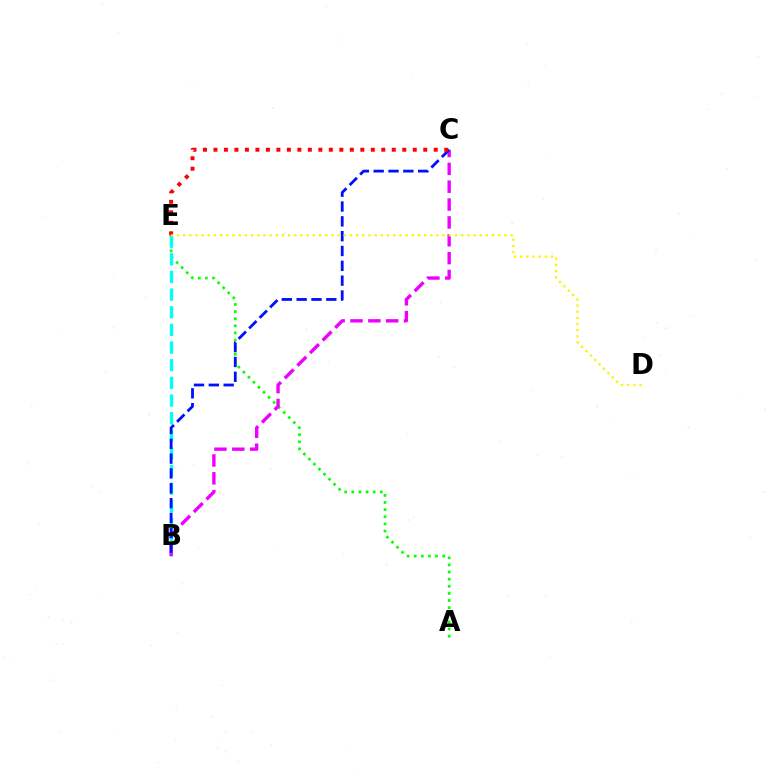{('A', 'E'): [{'color': '#08ff00', 'line_style': 'dotted', 'thickness': 1.94}], ('B', 'E'): [{'color': '#00fff6', 'line_style': 'dashed', 'thickness': 2.4}], ('B', 'C'): [{'color': '#ee00ff', 'line_style': 'dashed', 'thickness': 2.43}, {'color': '#0010ff', 'line_style': 'dashed', 'thickness': 2.02}], ('C', 'E'): [{'color': '#ff0000', 'line_style': 'dotted', 'thickness': 2.85}], ('D', 'E'): [{'color': '#fcf500', 'line_style': 'dotted', 'thickness': 1.68}]}